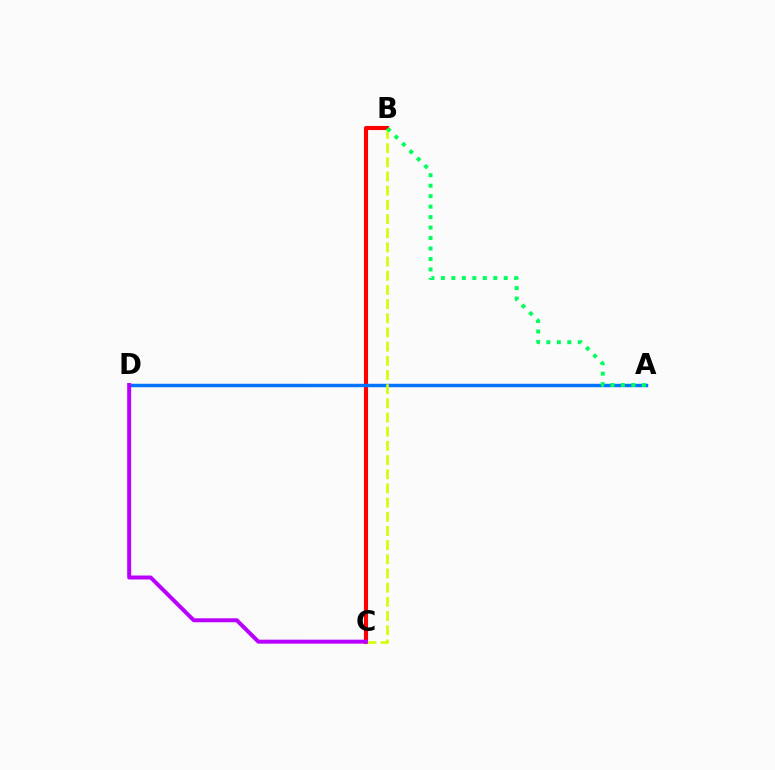{('B', 'C'): [{'color': '#ff0000', 'line_style': 'solid', 'thickness': 2.96}, {'color': '#d1ff00', 'line_style': 'dashed', 'thickness': 1.93}], ('A', 'D'): [{'color': '#0074ff', 'line_style': 'solid', 'thickness': 2.48}], ('C', 'D'): [{'color': '#b900ff', 'line_style': 'solid', 'thickness': 2.86}], ('A', 'B'): [{'color': '#00ff5c', 'line_style': 'dotted', 'thickness': 2.85}]}